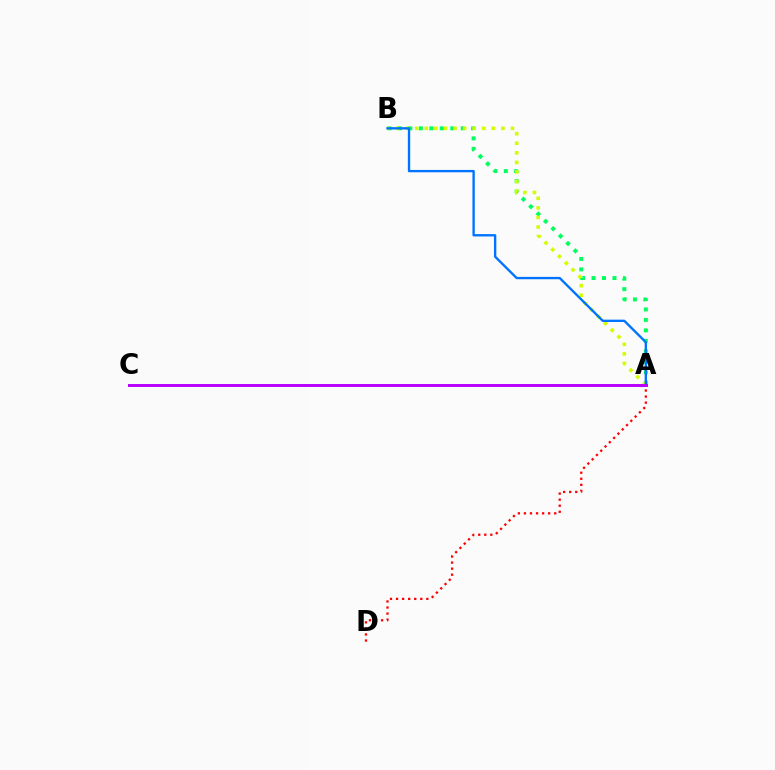{('A', 'B'): [{'color': '#00ff5c', 'line_style': 'dotted', 'thickness': 2.84}, {'color': '#d1ff00', 'line_style': 'dotted', 'thickness': 2.6}, {'color': '#0074ff', 'line_style': 'solid', 'thickness': 1.7}], ('A', 'D'): [{'color': '#ff0000', 'line_style': 'dotted', 'thickness': 1.65}], ('A', 'C'): [{'color': '#b900ff', 'line_style': 'solid', 'thickness': 2.12}]}